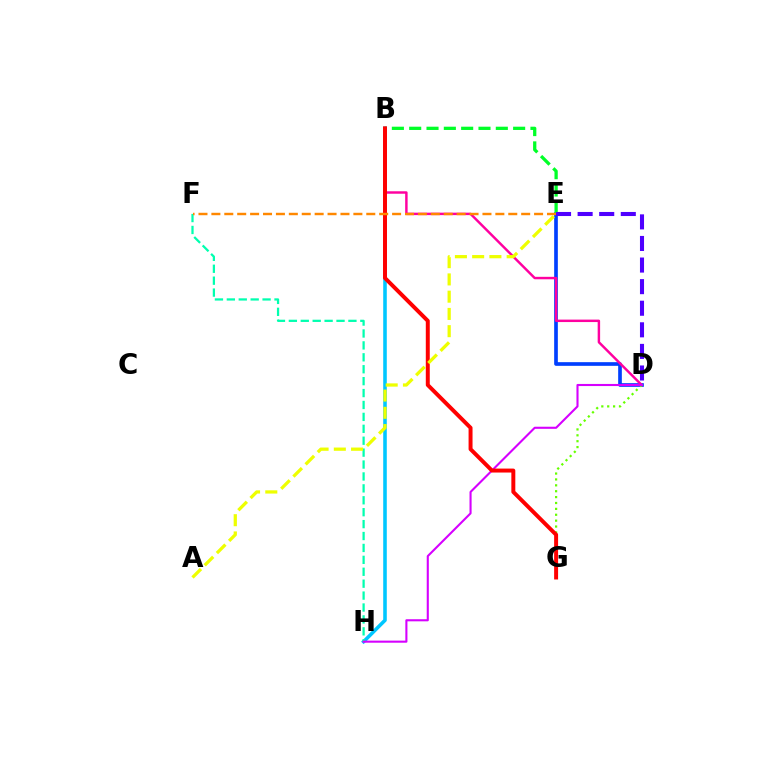{('B', 'H'): [{'color': '#00c7ff', 'line_style': 'solid', 'thickness': 2.57}], ('D', 'E'): [{'color': '#003fff', 'line_style': 'solid', 'thickness': 2.65}, {'color': '#4f00ff', 'line_style': 'dashed', 'thickness': 2.93}], ('F', 'H'): [{'color': '#00ffaf', 'line_style': 'dashed', 'thickness': 1.62}], ('B', 'D'): [{'color': '#ff00a0', 'line_style': 'solid', 'thickness': 1.77}], ('D', 'G'): [{'color': '#66ff00', 'line_style': 'dotted', 'thickness': 1.6}], ('D', 'H'): [{'color': '#d600ff', 'line_style': 'solid', 'thickness': 1.51}], ('B', 'E'): [{'color': '#00ff27', 'line_style': 'dashed', 'thickness': 2.35}], ('B', 'G'): [{'color': '#ff0000', 'line_style': 'solid', 'thickness': 2.85}], ('E', 'F'): [{'color': '#ff8800', 'line_style': 'dashed', 'thickness': 1.75}], ('A', 'E'): [{'color': '#eeff00', 'line_style': 'dashed', 'thickness': 2.34}]}